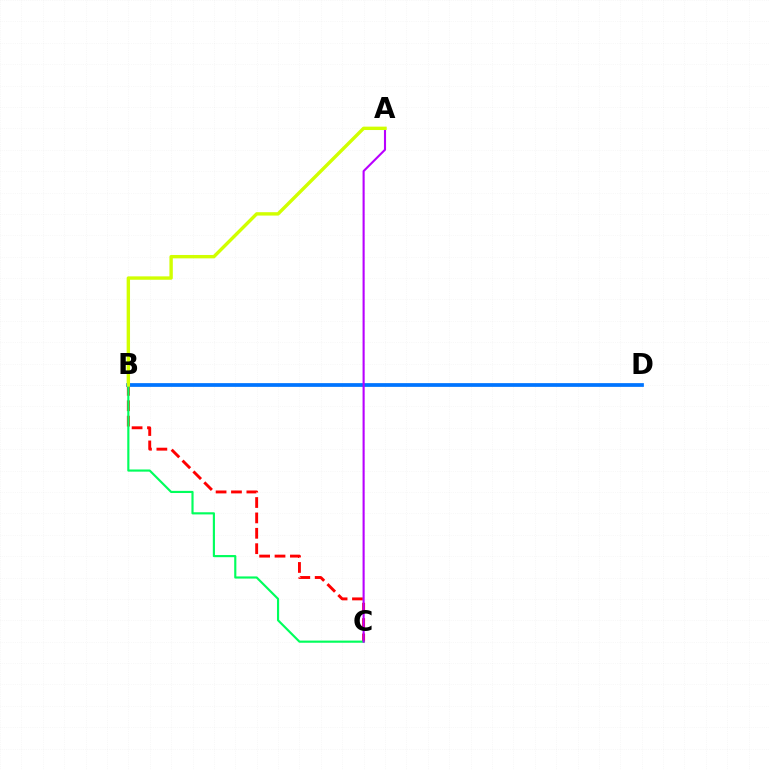{('B', 'C'): [{'color': '#ff0000', 'line_style': 'dashed', 'thickness': 2.09}, {'color': '#00ff5c', 'line_style': 'solid', 'thickness': 1.55}], ('B', 'D'): [{'color': '#0074ff', 'line_style': 'solid', 'thickness': 2.69}], ('A', 'C'): [{'color': '#b900ff', 'line_style': 'solid', 'thickness': 1.52}], ('A', 'B'): [{'color': '#d1ff00', 'line_style': 'solid', 'thickness': 2.44}]}